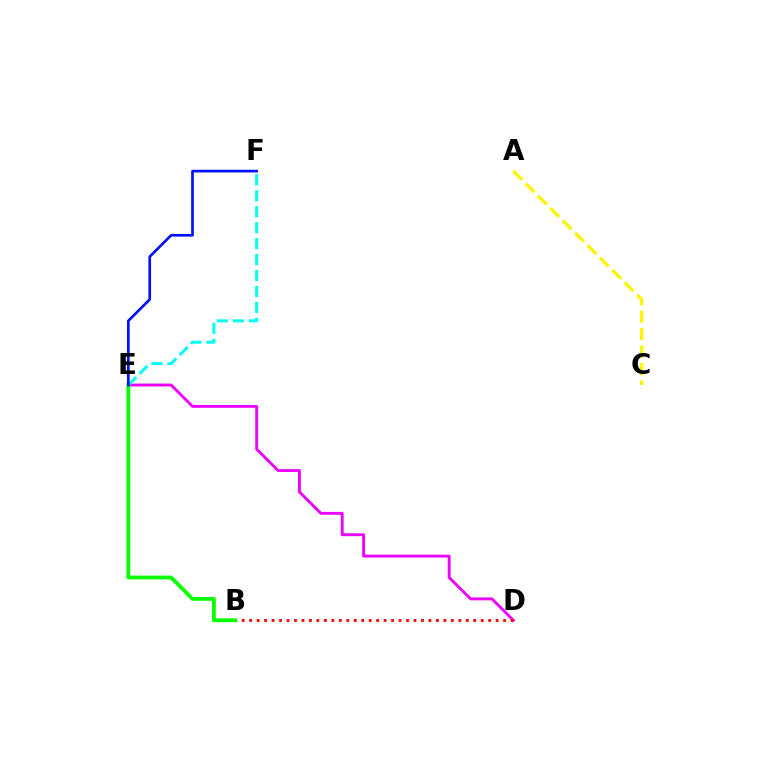{('A', 'C'): [{'color': '#fcf500', 'line_style': 'dashed', 'thickness': 2.38}], ('D', 'E'): [{'color': '#ee00ff', 'line_style': 'solid', 'thickness': 2.07}], ('E', 'F'): [{'color': '#00fff6', 'line_style': 'dashed', 'thickness': 2.17}, {'color': '#0010ff', 'line_style': 'solid', 'thickness': 1.93}], ('B', 'D'): [{'color': '#ff0000', 'line_style': 'dotted', 'thickness': 2.03}], ('B', 'E'): [{'color': '#08ff00', 'line_style': 'solid', 'thickness': 2.74}]}